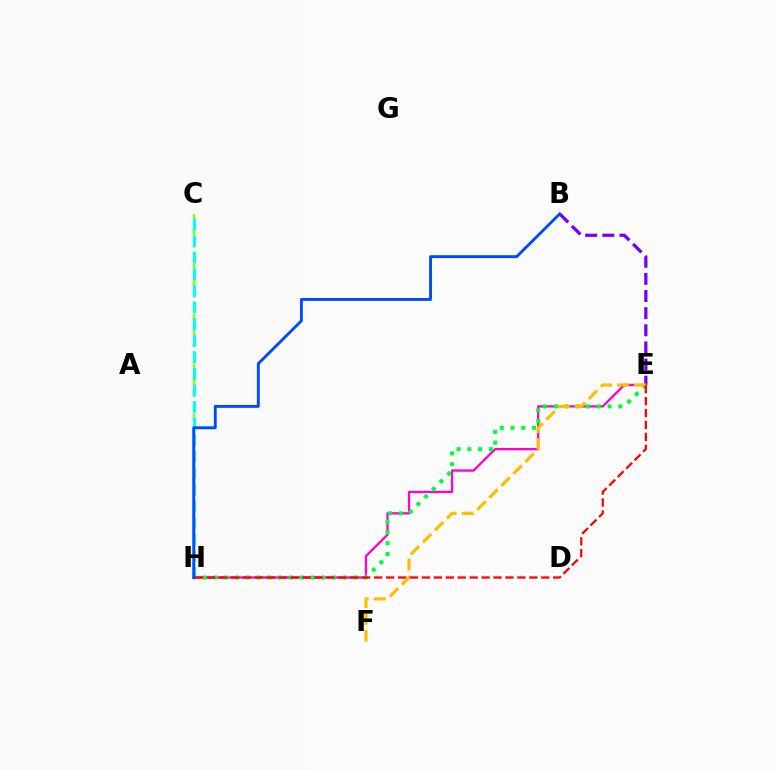{('B', 'E'): [{'color': '#7200ff', 'line_style': 'dashed', 'thickness': 2.33}], ('C', 'H'): [{'color': '#84ff00', 'line_style': 'dashed', 'thickness': 1.69}, {'color': '#00fff6', 'line_style': 'dashed', 'thickness': 2.25}], ('E', 'H'): [{'color': '#ff00cf', 'line_style': 'solid', 'thickness': 1.67}, {'color': '#00ff39', 'line_style': 'dotted', 'thickness': 2.92}, {'color': '#ff0000', 'line_style': 'dashed', 'thickness': 1.62}], ('E', 'F'): [{'color': '#ffbd00', 'line_style': 'dashed', 'thickness': 2.31}], ('B', 'H'): [{'color': '#004bff', 'line_style': 'solid', 'thickness': 2.09}]}